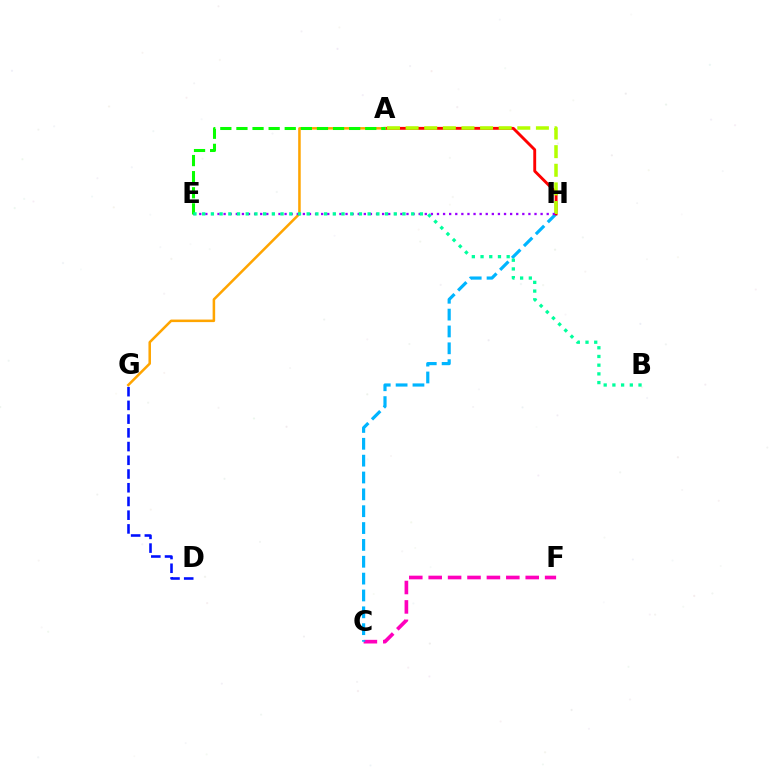{('C', 'F'): [{'color': '#ff00bd', 'line_style': 'dashed', 'thickness': 2.64}], ('D', 'G'): [{'color': '#0010ff', 'line_style': 'dashed', 'thickness': 1.86}], ('C', 'H'): [{'color': '#00b5ff', 'line_style': 'dashed', 'thickness': 2.29}], ('A', 'H'): [{'color': '#ff0000', 'line_style': 'solid', 'thickness': 2.08}, {'color': '#b3ff00', 'line_style': 'dashed', 'thickness': 2.53}], ('A', 'G'): [{'color': '#ffa500', 'line_style': 'solid', 'thickness': 1.83}], ('E', 'H'): [{'color': '#9b00ff', 'line_style': 'dotted', 'thickness': 1.66}], ('A', 'E'): [{'color': '#08ff00', 'line_style': 'dashed', 'thickness': 2.19}], ('B', 'E'): [{'color': '#00ff9d', 'line_style': 'dotted', 'thickness': 2.37}]}